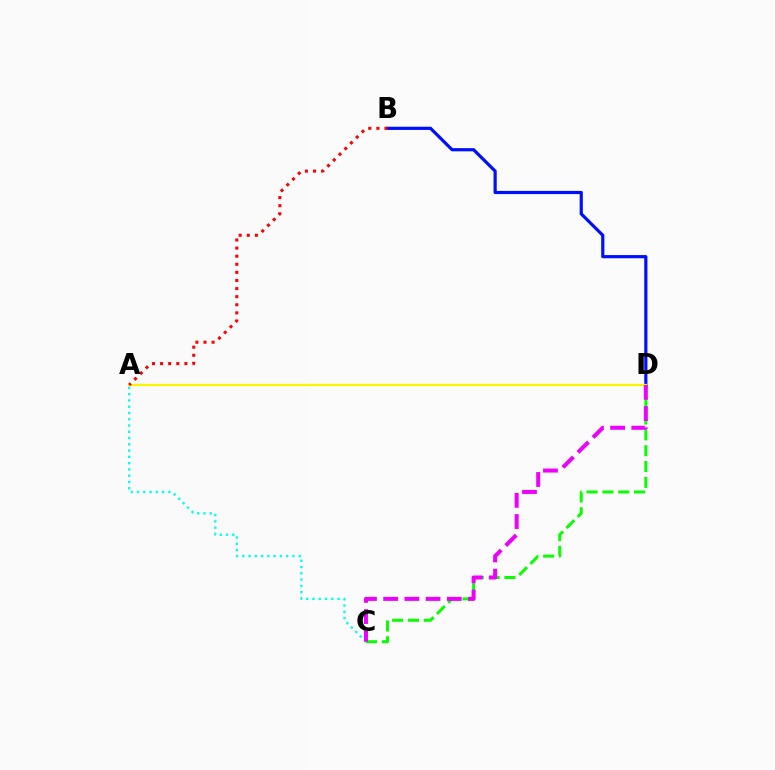{('A', 'C'): [{'color': '#00fff6', 'line_style': 'dotted', 'thickness': 1.7}], ('B', 'D'): [{'color': '#0010ff', 'line_style': 'solid', 'thickness': 2.3}], ('C', 'D'): [{'color': '#08ff00', 'line_style': 'dashed', 'thickness': 2.15}, {'color': '#ee00ff', 'line_style': 'dashed', 'thickness': 2.88}], ('A', 'D'): [{'color': '#fcf500', 'line_style': 'solid', 'thickness': 1.59}], ('A', 'B'): [{'color': '#ff0000', 'line_style': 'dotted', 'thickness': 2.2}]}